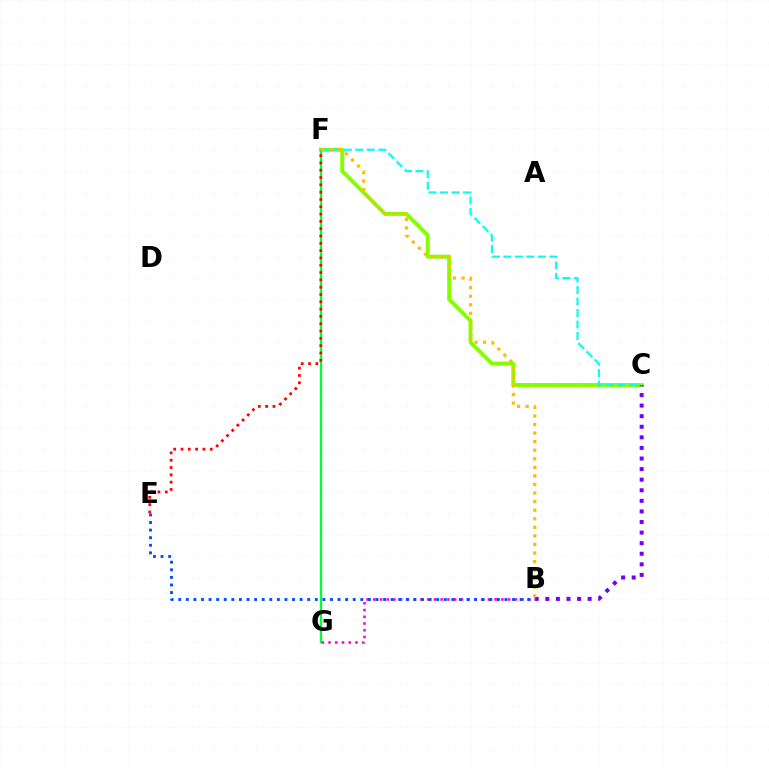{('C', 'F'): [{'color': '#84ff00', 'line_style': 'solid', 'thickness': 2.83}, {'color': '#00fff6', 'line_style': 'dashed', 'thickness': 1.56}], ('F', 'G'): [{'color': '#00ff39', 'line_style': 'solid', 'thickness': 1.63}], ('E', 'F'): [{'color': '#ff0000', 'line_style': 'dotted', 'thickness': 1.99}], ('B', 'C'): [{'color': '#7200ff', 'line_style': 'dotted', 'thickness': 2.88}], ('B', 'G'): [{'color': '#ff00cf', 'line_style': 'dotted', 'thickness': 1.83}], ('B', 'E'): [{'color': '#004bff', 'line_style': 'dotted', 'thickness': 2.06}], ('B', 'F'): [{'color': '#ffbd00', 'line_style': 'dotted', 'thickness': 2.33}]}